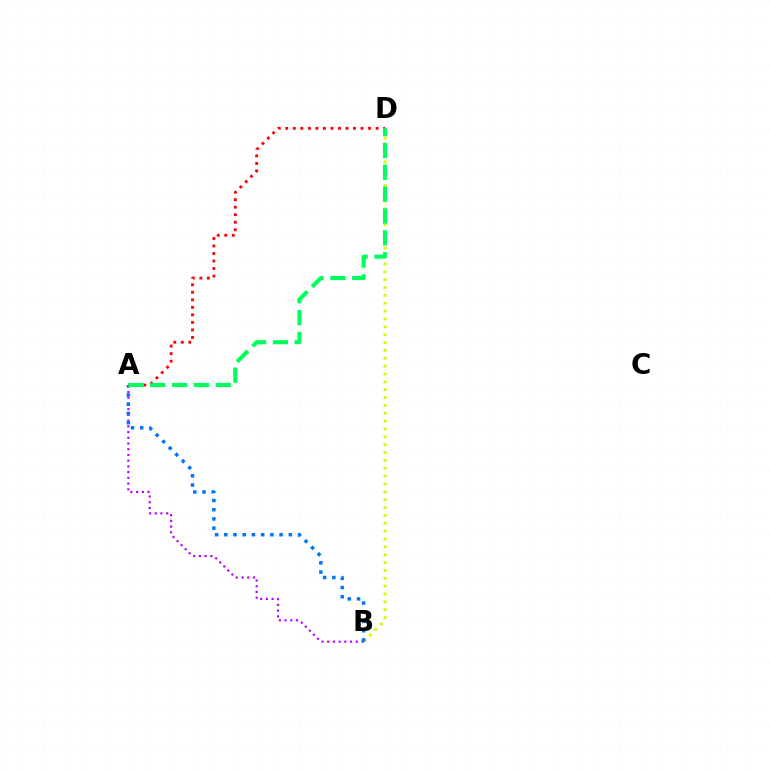{('B', 'D'): [{'color': '#d1ff00', 'line_style': 'dotted', 'thickness': 2.14}], ('A', 'B'): [{'color': '#b900ff', 'line_style': 'dotted', 'thickness': 1.55}, {'color': '#0074ff', 'line_style': 'dotted', 'thickness': 2.51}], ('A', 'D'): [{'color': '#ff0000', 'line_style': 'dotted', 'thickness': 2.04}, {'color': '#00ff5c', 'line_style': 'dashed', 'thickness': 2.97}]}